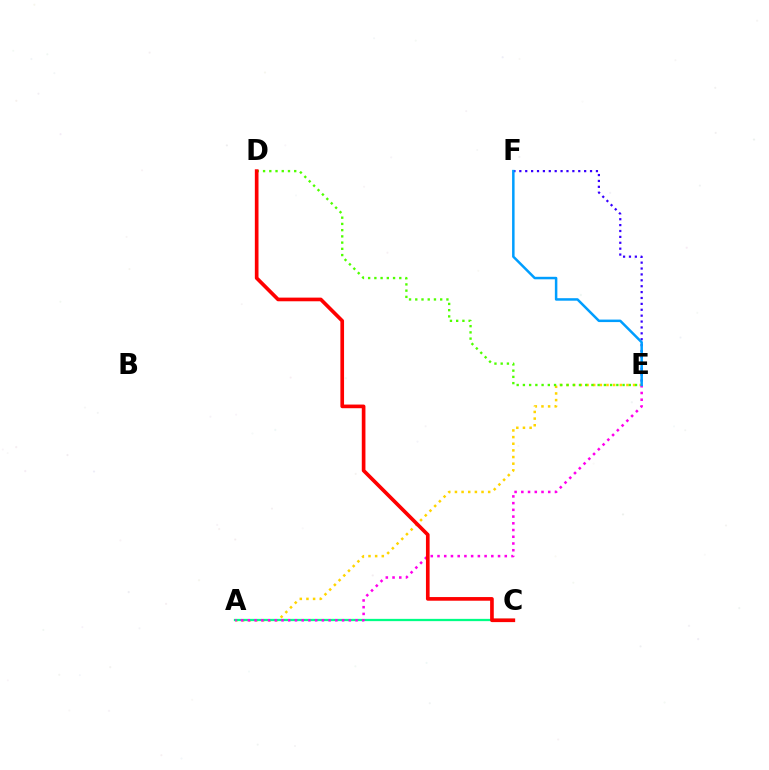{('A', 'E'): [{'color': '#ffd500', 'line_style': 'dotted', 'thickness': 1.81}, {'color': '#ff00ed', 'line_style': 'dotted', 'thickness': 1.83}], ('A', 'C'): [{'color': '#00ff86', 'line_style': 'solid', 'thickness': 1.64}], ('D', 'E'): [{'color': '#4fff00', 'line_style': 'dotted', 'thickness': 1.69}], ('E', 'F'): [{'color': '#3700ff', 'line_style': 'dotted', 'thickness': 1.6}, {'color': '#009eff', 'line_style': 'solid', 'thickness': 1.8}], ('C', 'D'): [{'color': '#ff0000', 'line_style': 'solid', 'thickness': 2.64}]}